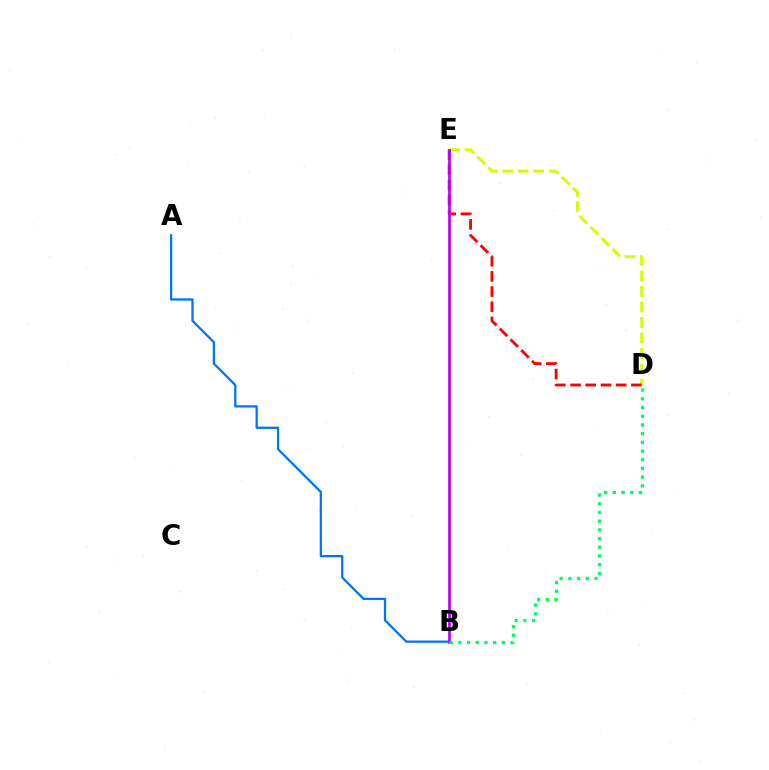{('D', 'E'): [{'color': '#d1ff00', 'line_style': 'dashed', 'thickness': 2.1}, {'color': '#ff0000', 'line_style': 'dashed', 'thickness': 2.06}], ('A', 'B'): [{'color': '#0074ff', 'line_style': 'solid', 'thickness': 1.64}], ('B', 'E'): [{'color': '#b900ff', 'line_style': 'solid', 'thickness': 1.94}], ('B', 'D'): [{'color': '#00ff5c', 'line_style': 'dotted', 'thickness': 2.36}]}